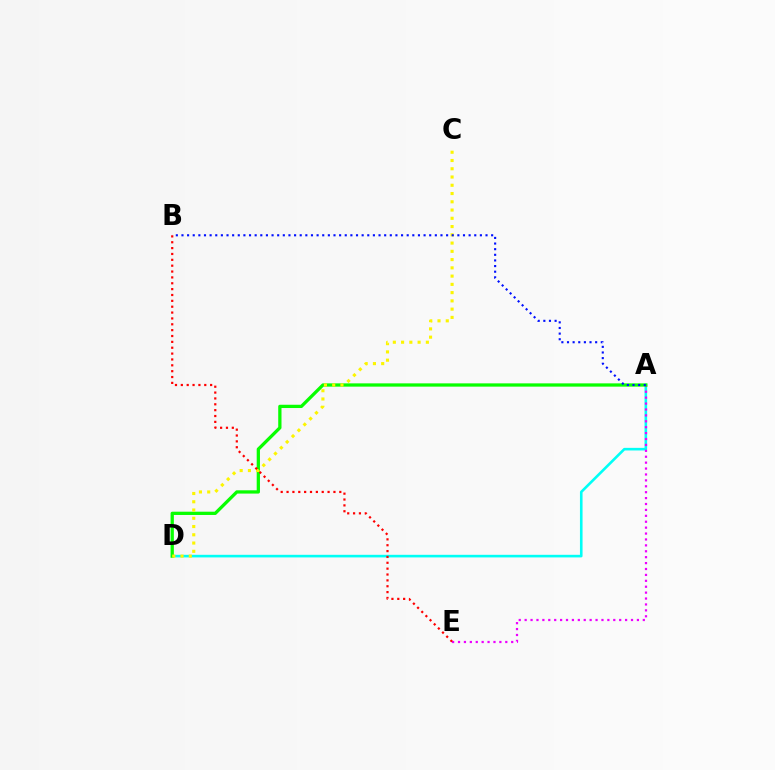{('A', 'D'): [{'color': '#00fff6', 'line_style': 'solid', 'thickness': 1.87}, {'color': '#08ff00', 'line_style': 'solid', 'thickness': 2.36}], ('A', 'E'): [{'color': '#ee00ff', 'line_style': 'dotted', 'thickness': 1.61}], ('C', 'D'): [{'color': '#fcf500', 'line_style': 'dotted', 'thickness': 2.24}], ('B', 'E'): [{'color': '#ff0000', 'line_style': 'dotted', 'thickness': 1.59}], ('A', 'B'): [{'color': '#0010ff', 'line_style': 'dotted', 'thickness': 1.53}]}